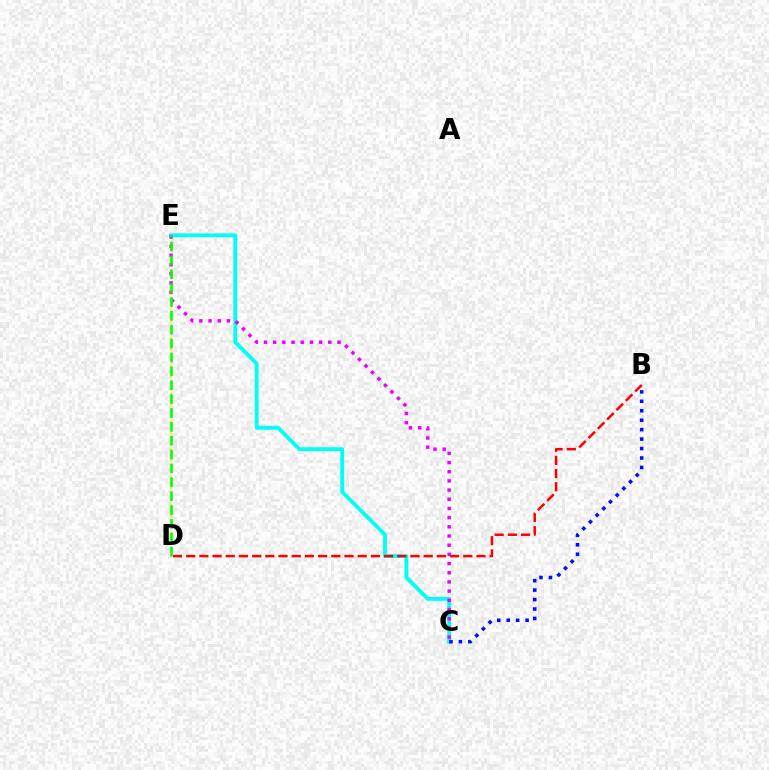{('D', 'E'): [{'color': '#fcf500', 'line_style': 'dotted', 'thickness': 1.51}, {'color': '#08ff00', 'line_style': 'dashed', 'thickness': 1.88}], ('C', 'E'): [{'color': '#00fff6', 'line_style': 'solid', 'thickness': 2.77}, {'color': '#ee00ff', 'line_style': 'dotted', 'thickness': 2.5}], ('B', 'C'): [{'color': '#0010ff', 'line_style': 'dotted', 'thickness': 2.57}], ('B', 'D'): [{'color': '#ff0000', 'line_style': 'dashed', 'thickness': 1.79}]}